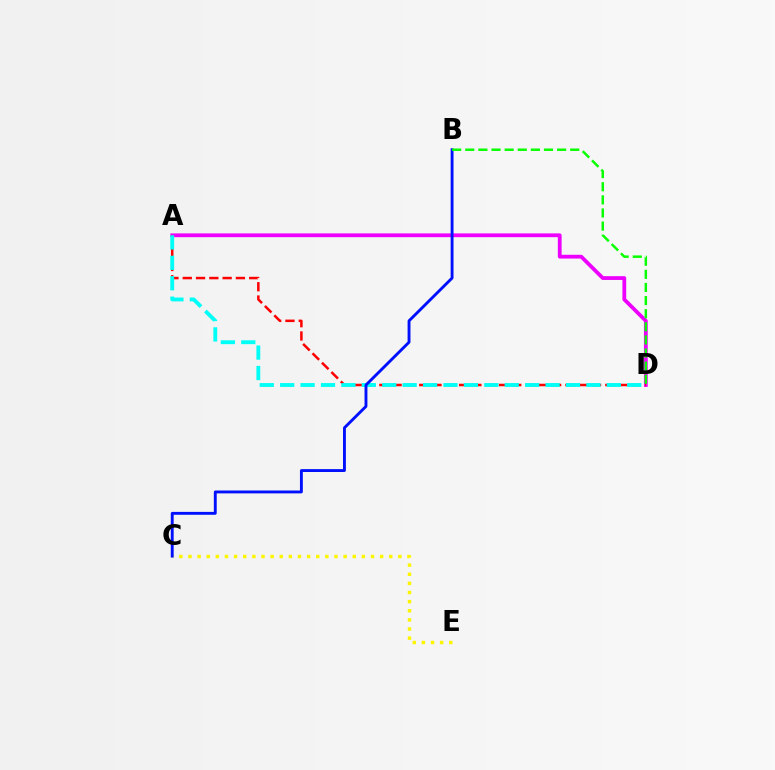{('A', 'D'): [{'color': '#ee00ff', 'line_style': 'solid', 'thickness': 2.73}, {'color': '#ff0000', 'line_style': 'dashed', 'thickness': 1.81}, {'color': '#00fff6', 'line_style': 'dashed', 'thickness': 2.77}], ('C', 'E'): [{'color': '#fcf500', 'line_style': 'dotted', 'thickness': 2.48}], ('B', 'C'): [{'color': '#0010ff', 'line_style': 'solid', 'thickness': 2.07}], ('B', 'D'): [{'color': '#08ff00', 'line_style': 'dashed', 'thickness': 1.78}]}